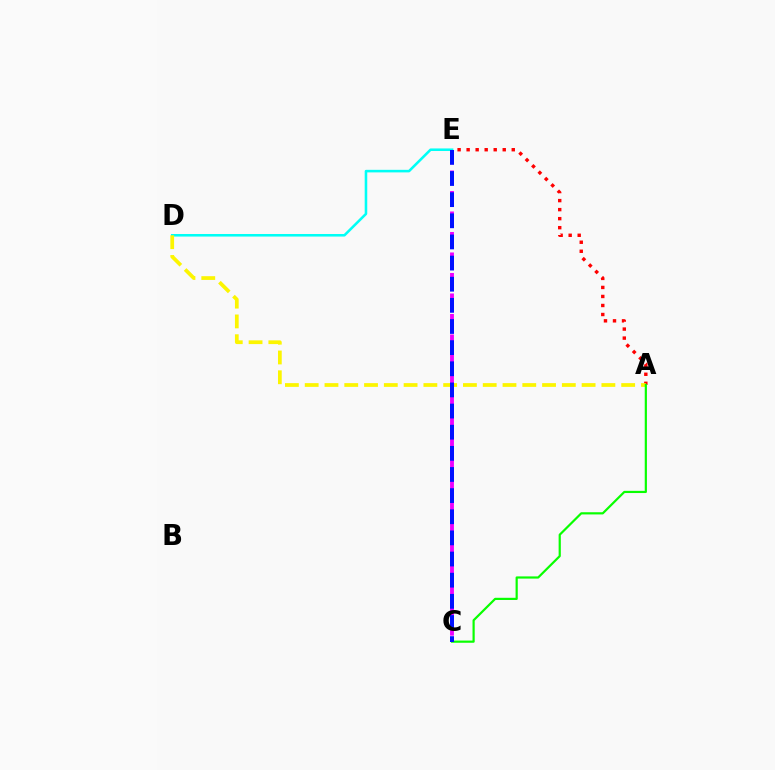{('D', 'E'): [{'color': '#00fff6', 'line_style': 'solid', 'thickness': 1.84}], ('A', 'E'): [{'color': '#ff0000', 'line_style': 'dotted', 'thickness': 2.45}], ('A', 'D'): [{'color': '#fcf500', 'line_style': 'dashed', 'thickness': 2.69}], ('C', 'E'): [{'color': '#ee00ff', 'line_style': 'dashed', 'thickness': 2.78}, {'color': '#0010ff', 'line_style': 'dashed', 'thickness': 2.87}], ('A', 'C'): [{'color': '#08ff00', 'line_style': 'solid', 'thickness': 1.58}]}